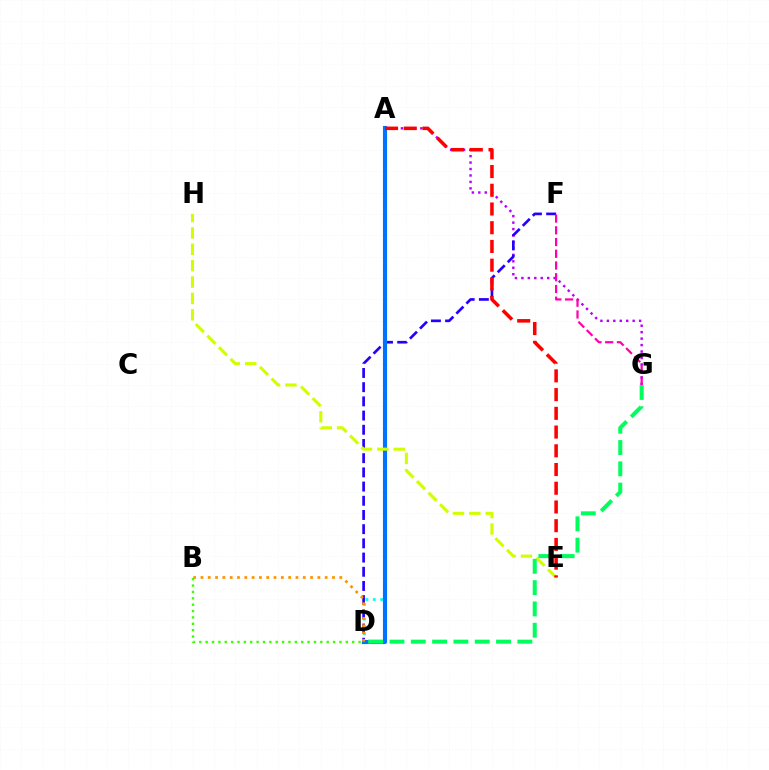{('A', 'G'): [{'color': '#b900ff', 'line_style': 'dotted', 'thickness': 1.75}], ('D', 'F'): [{'color': '#2500ff', 'line_style': 'dashed', 'thickness': 1.93}], ('A', 'D'): [{'color': '#00fff6', 'line_style': 'dotted', 'thickness': 2.0}, {'color': '#0074ff', 'line_style': 'solid', 'thickness': 2.97}], ('F', 'G'): [{'color': '#ff00ac', 'line_style': 'dashed', 'thickness': 1.59}], ('B', 'D'): [{'color': '#ff9400', 'line_style': 'dotted', 'thickness': 1.99}, {'color': '#3dff00', 'line_style': 'dotted', 'thickness': 1.73}], ('E', 'H'): [{'color': '#d1ff00', 'line_style': 'dashed', 'thickness': 2.23}], ('A', 'E'): [{'color': '#ff0000', 'line_style': 'dashed', 'thickness': 2.54}], ('D', 'G'): [{'color': '#00ff5c', 'line_style': 'dashed', 'thickness': 2.9}]}